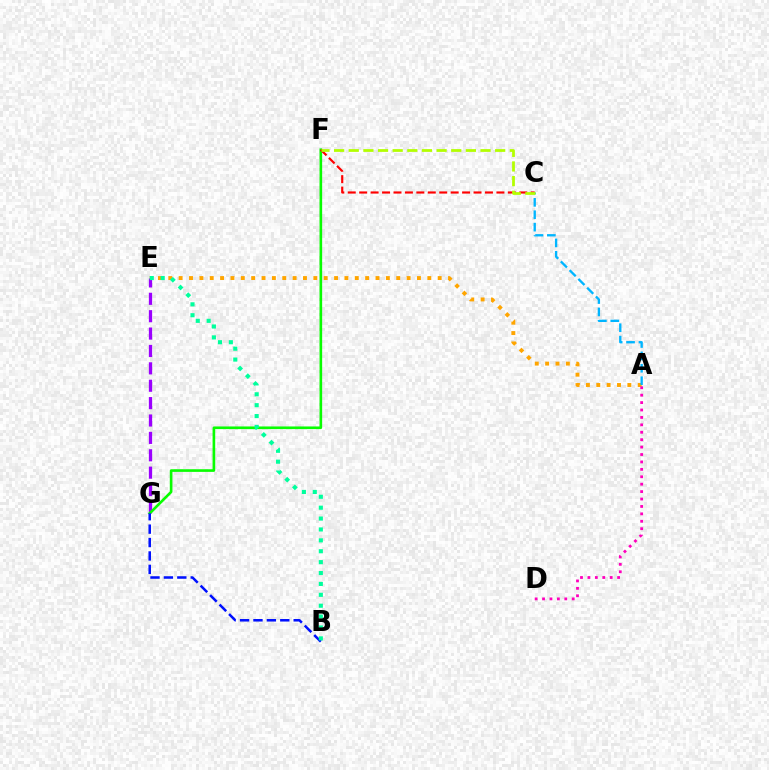{('A', 'E'): [{'color': '#ffa500', 'line_style': 'dotted', 'thickness': 2.82}], ('A', 'C'): [{'color': '#00b5ff', 'line_style': 'dashed', 'thickness': 1.68}], ('E', 'G'): [{'color': '#9b00ff', 'line_style': 'dashed', 'thickness': 2.36}], ('F', 'G'): [{'color': '#08ff00', 'line_style': 'solid', 'thickness': 1.9}], ('C', 'F'): [{'color': '#ff0000', 'line_style': 'dashed', 'thickness': 1.55}, {'color': '#b3ff00', 'line_style': 'dashed', 'thickness': 1.99}], ('A', 'D'): [{'color': '#ff00bd', 'line_style': 'dotted', 'thickness': 2.02}], ('B', 'G'): [{'color': '#0010ff', 'line_style': 'dashed', 'thickness': 1.82}], ('B', 'E'): [{'color': '#00ff9d', 'line_style': 'dotted', 'thickness': 2.96}]}